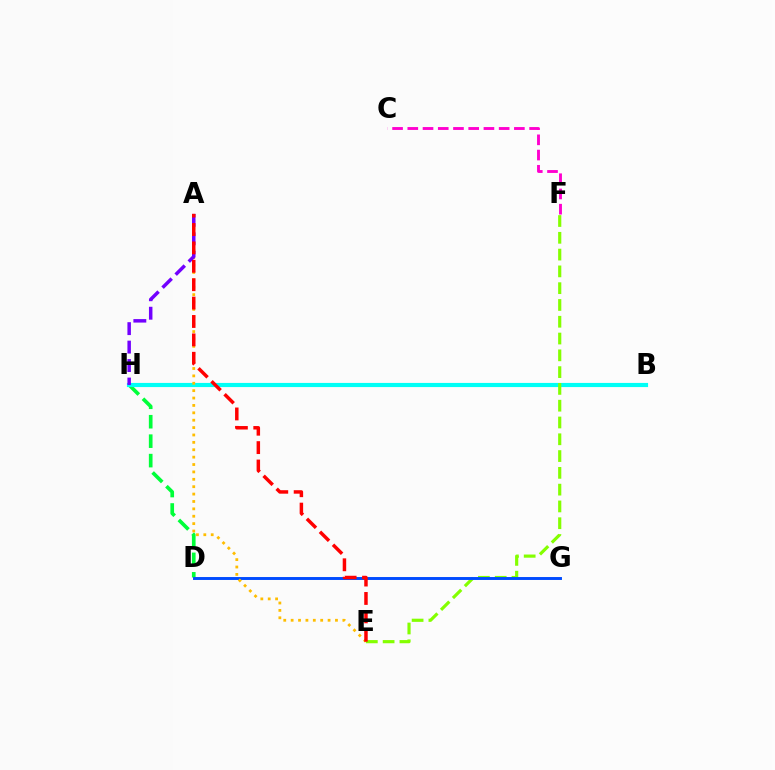{('D', 'H'): [{'color': '#00ff39', 'line_style': 'dashed', 'thickness': 2.64}], ('C', 'F'): [{'color': '#ff00cf', 'line_style': 'dashed', 'thickness': 2.07}], ('B', 'H'): [{'color': '#00fff6', 'line_style': 'solid', 'thickness': 2.98}], ('E', 'F'): [{'color': '#84ff00', 'line_style': 'dashed', 'thickness': 2.28}], ('D', 'G'): [{'color': '#004bff', 'line_style': 'solid', 'thickness': 2.1}], ('A', 'E'): [{'color': '#ffbd00', 'line_style': 'dotted', 'thickness': 2.01}, {'color': '#ff0000', 'line_style': 'dashed', 'thickness': 2.5}], ('A', 'H'): [{'color': '#7200ff', 'line_style': 'dashed', 'thickness': 2.51}]}